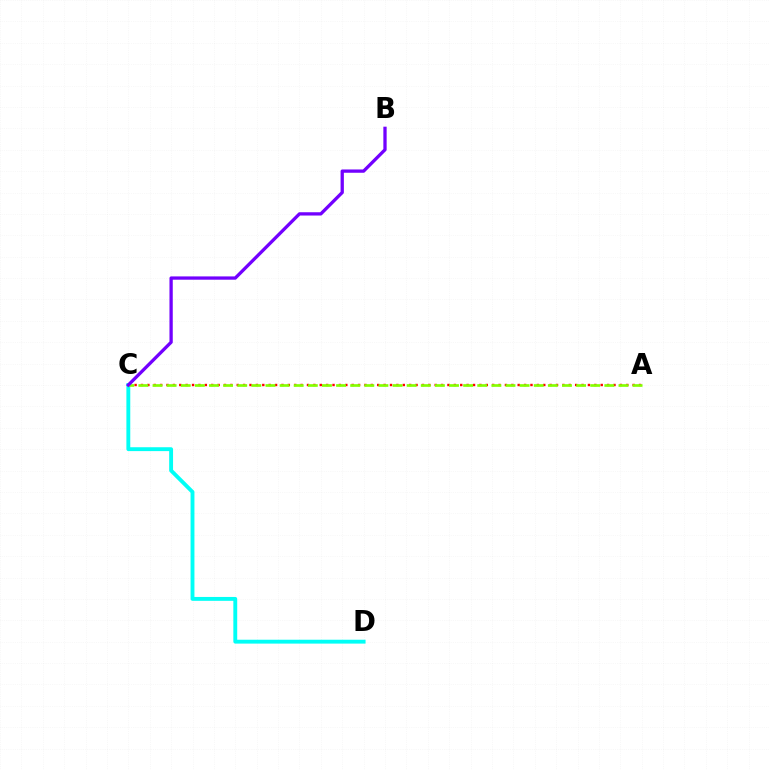{('A', 'C'): [{'color': '#ff0000', 'line_style': 'dotted', 'thickness': 1.73}, {'color': '#84ff00', 'line_style': 'dashed', 'thickness': 1.92}], ('C', 'D'): [{'color': '#00fff6', 'line_style': 'solid', 'thickness': 2.79}], ('B', 'C'): [{'color': '#7200ff', 'line_style': 'solid', 'thickness': 2.37}]}